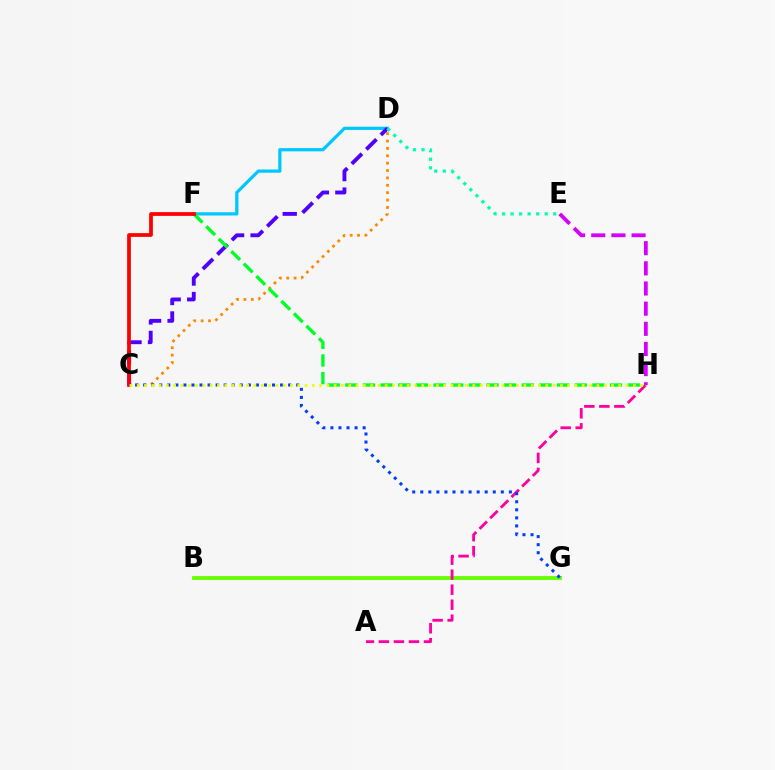{('D', 'F'): [{'color': '#00c7ff', 'line_style': 'solid', 'thickness': 2.33}], ('C', 'D'): [{'color': '#ff8800', 'line_style': 'dotted', 'thickness': 2.0}, {'color': '#4f00ff', 'line_style': 'dashed', 'thickness': 2.78}], ('B', 'G'): [{'color': '#66ff00', 'line_style': 'solid', 'thickness': 2.76}], ('A', 'H'): [{'color': '#ff00a0', 'line_style': 'dashed', 'thickness': 2.04}], ('F', 'H'): [{'color': '#00ff27', 'line_style': 'dashed', 'thickness': 2.4}], ('C', 'F'): [{'color': '#ff0000', 'line_style': 'solid', 'thickness': 2.7}], ('D', 'E'): [{'color': '#00ffaf', 'line_style': 'dotted', 'thickness': 2.32}], ('E', 'H'): [{'color': '#d600ff', 'line_style': 'dashed', 'thickness': 2.74}], ('C', 'G'): [{'color': '#003fff', 'line_style': 'dotted', 'thickness': 2.19}], ('C', 'H'): [{'color': '#eeff00', 'line_style': 'dotted', 'thickness': 1.98}]}